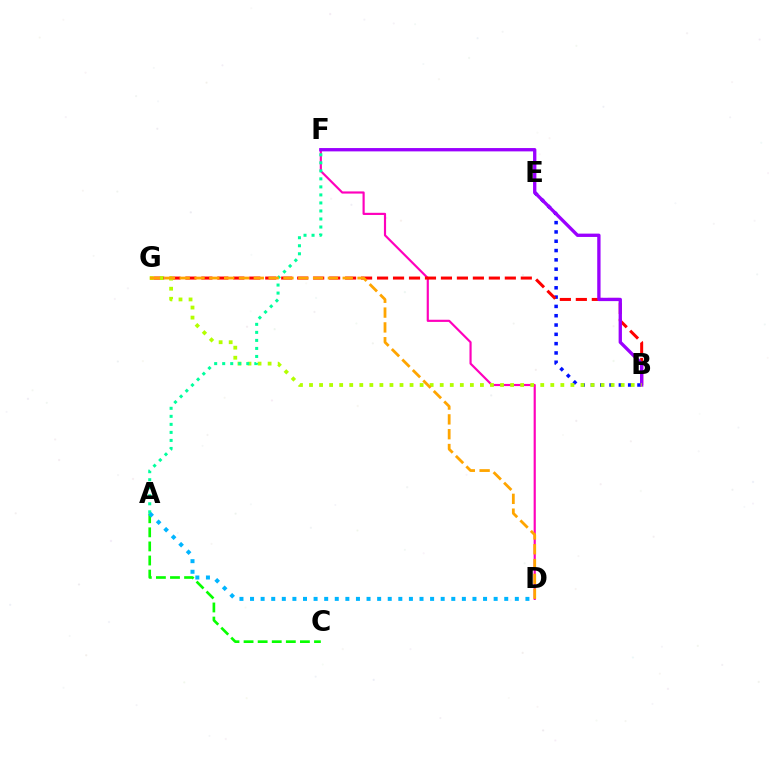{('D', 'F'): [{'color': '#ff00bd', 'line_style': 'solid', 'thickness': 1.56}], ('A', 'C'): [{'color': '#08ff00', 'line_style': 'dashed', 'thickness': 1.91}], ('B', 'E'): [{'color': '#0010ff', 'line_style': 'dotted', 'thickness': 2.53}], ('B', 'G'): [{'color': '#ff0000', 'line_style': 'dashed', 'thickness': 2.17}, {'color': '#b3ff00', 'line_style': 'dotted', 'thickness': 2.73}], ('B', 'F'): [{'color': '#9b00ff', 'line_style': 'solid', 'thickness': 2.39}], ('A', 'F'): [{'color': '#00ff9d', 'line_style': 'dotted', 'thickness': 2.18}], ('D', 'G'): [{'color': '#ffa500', 'line_style': 'dashed', 'thickness': 2.01}], ('A', 'D'): [{'color': '#00b5ff', 'line_style': 'dotted', 'thickness': 2.88}]}